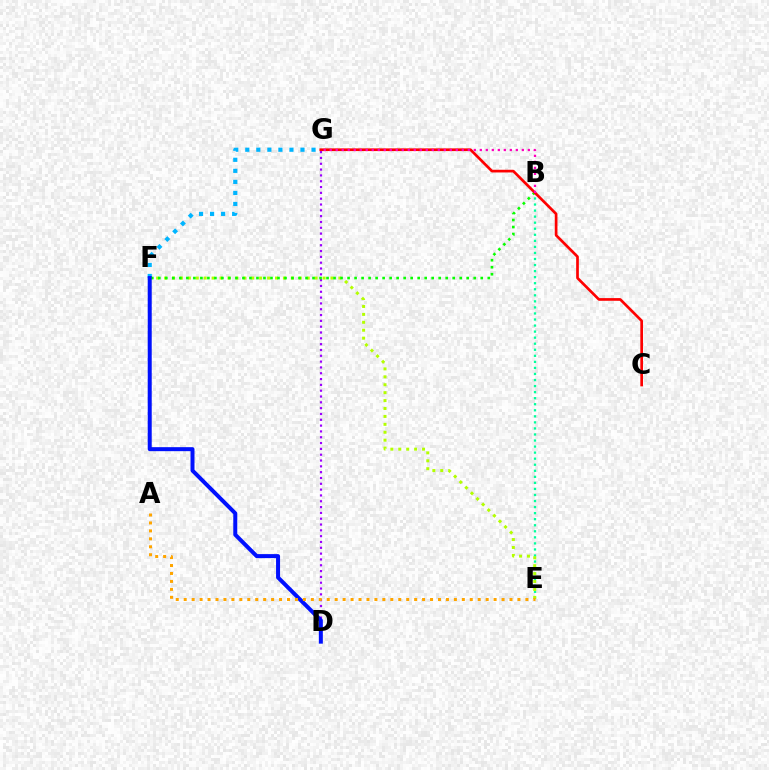{('B', 'E'): [{'color': '#00ff9d', 'line_style': 'dotted', 'thickness': 1.64}], ('D', 'G'): [{'color': '#9b00ff', 'line_style': 'dotted', 'thickness': 1.58}], ('E', 'F'): [{'color': '#b3ff00', 'line_style': 'dotted', 'thickness': 2.15}], ('F', 'G'): [{'color': '#00b5ff', 'line_style': 'dotted', 'thickness': 3.0}], ('B', 'F'): [{'color': '#08ff00', 'line_style': 'dotted', 'thickness': 1.9}], ('C', 'G'): [{'color': '#ff0000', 'line_style': 'solid', 'thickness': 1.94}], ('D', 'F'): [{'color': '#0010ff', 'line_style': 'solid', 'thickness': 2.88}], ('B', 'G'): [{'color': '#ff00bd', 'line_style': 'dotted', 'thickness': 1.63}], ('A', 'E'): [{'color': '#ffa500', 'line_style': 'dotted', 'thickness': 2.16}]}